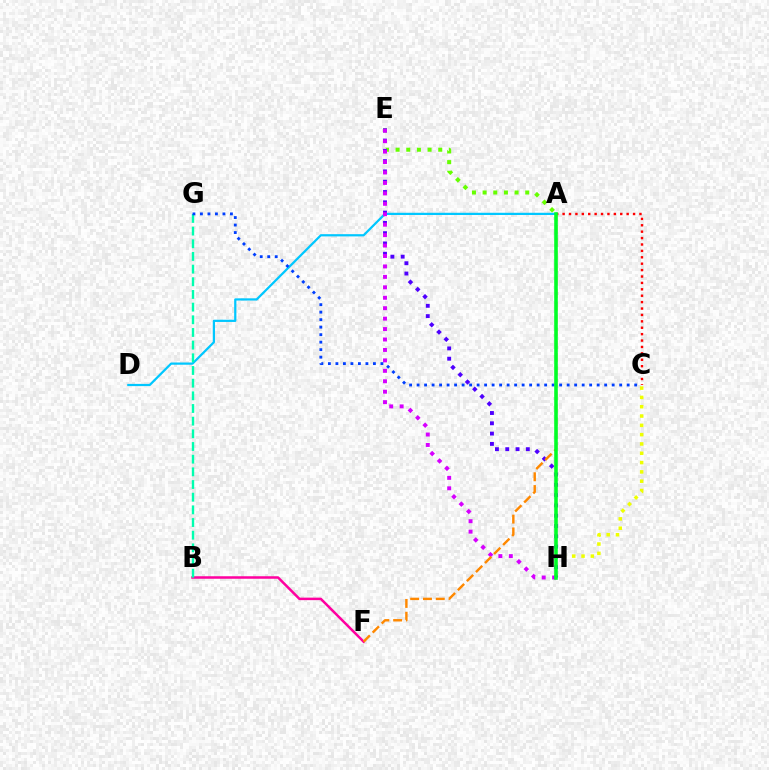{('A', 'E'): [{'color': '#66ff00', 'line_style': 'dotted', 'thickness': 2.9}], ('C', 'H'): [{'color': '#eeff00', 'line_style': 'dotted', 'thickness': 2.53}], ('A', 'C'): [{'color': '#ff0000', 'line_style': 'dotted', 'thickness': 1.74}], ('A', 'D'): [{'color': '#00c7ff', 'line_style': 'solid', 'thickness': 1.6}], ('B', 'F'): [{'color': '#ff00a0', 'line_style': 'solid', 'thickness': 1.81}], ('B', 'G'): [{'color': '#00ffaf', 'line_style': 'dashed', 'thickness': 1.72}], ('E', 'H'): [{'color': '#4f00ff', 'line_style': 'dotted', 'thickness': 2.8}, {'color': '#d600ff', 'line_style': 'dotted', 'thickness': 2.84}], ('A', 'F'): [{'color': '#ff8800', 'line_style': 'dashed', 'thickness': 1.74}], ('C', 'G'): [{'color': '#003fff', 'line_style': 'dotted', 'thickness': 2.04}], ('A', 'H'): [{'color': '#00ff27', 'line_style': 'solid', 'thickness': 2.58}]}